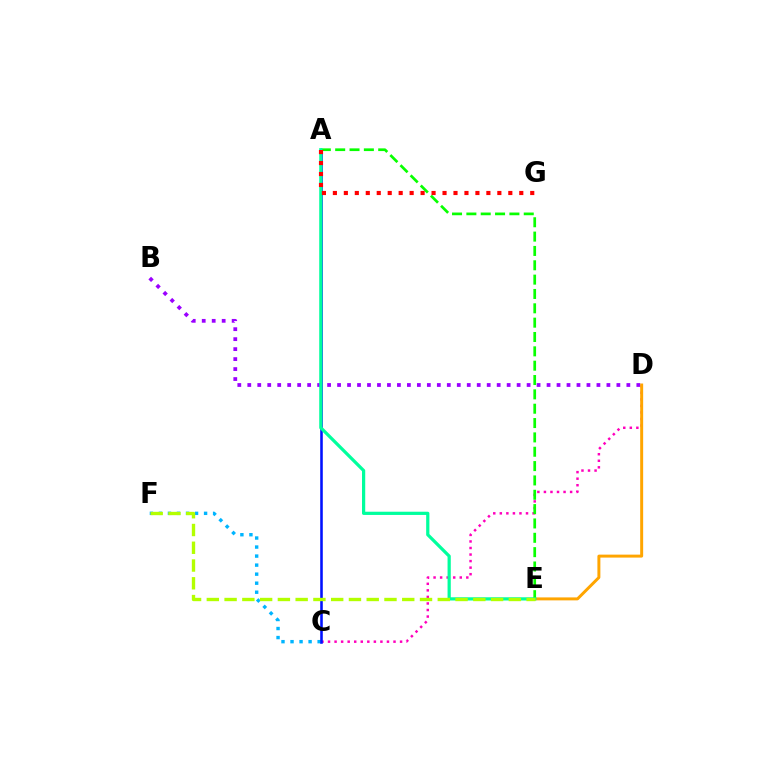{('B', 'D'): [{'color': '#9b00ff', 'line_style': 'dotted', 'thickness': 2.71}], ('C', 'F'): [{'color': '#00b5ff', 'line_style': 'dotted', 'thickness': 2.45}], ('C', 'D'): [{'color': '#ff00bd', 'line_style': 'dotted', 'thickness': 1.78}], ('D', 'E'): [{'color': '#ffa500', 'line_style': 'solid', 'thickness': 2.14}], ('A', 'C'): [{'color': '#0010ff', 'line_style': 'solid', 'thickness': 1.85}], ('A', 'E'): [{'color': '#08ff00', 'line_style': 'dashed', 'thickness': 1.95}, {'color': '#00ff9d', 'line_style': 'solid', 'thickness': 2.32}], ('A', 'G'): [{'color': '#ff0000', 'line_style': 'dotted', 'thickness': 2.98}], ('E', 'F'): [{'color': '#b3ff00', 'line_style': 'dashed', 'thickness': 2.41}]}